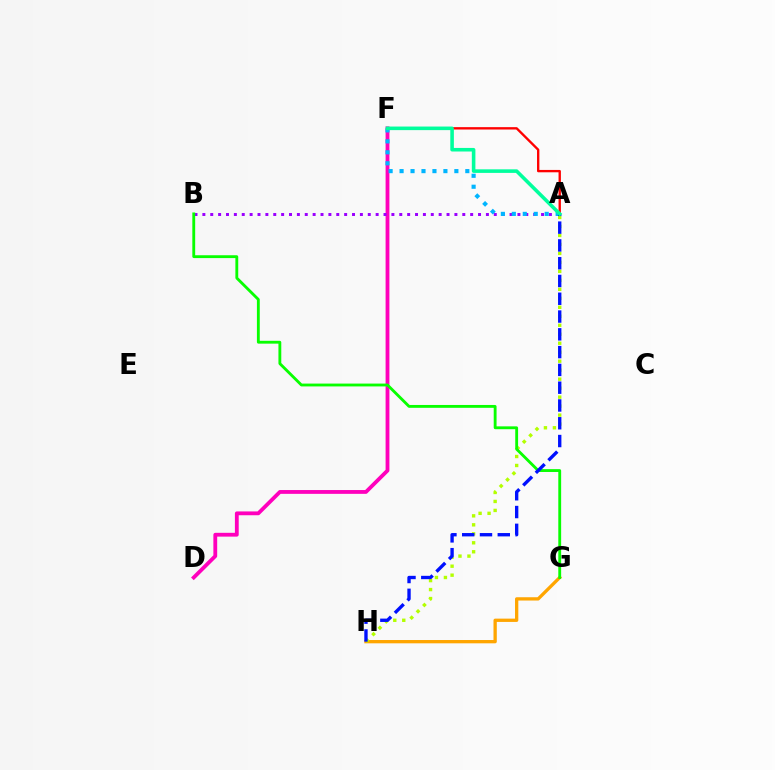{('D', 'F'): [{'color': '#ff00bd', 'line_style': 'solid', 'thickness': 2.74}], ('G', 'H'): [{'color': '#ffa500', 'line_style': 'solid', 'thickness': 2.37}], ('A', 'B'): [{'color': '#9b00ff', 'line_style': 'dotted', 'thickness': 2.14}], ('A', 'H'): [{'color': '#b3ff00', 'line_style': 'dotted', 'thickness': 2.44}, {'color': '#0010ff', 'line_style': 'dashed', 'thickness': 2.42}], ('A', 'F'): [{'color': '#00b5ff', 'line_style': 'dotted', 'thickness': 2.98}, {'color': '#ff0000', 'line_style': 'solid', 'thickness': 1.7}, {'color': '#00ff9d', 'line_style': 'solid', 'thickness': 2.57}], ('B', 'G'): [{'color': '#08ff00', 'line_style': 'solid', 'thickness': 2.05}]}